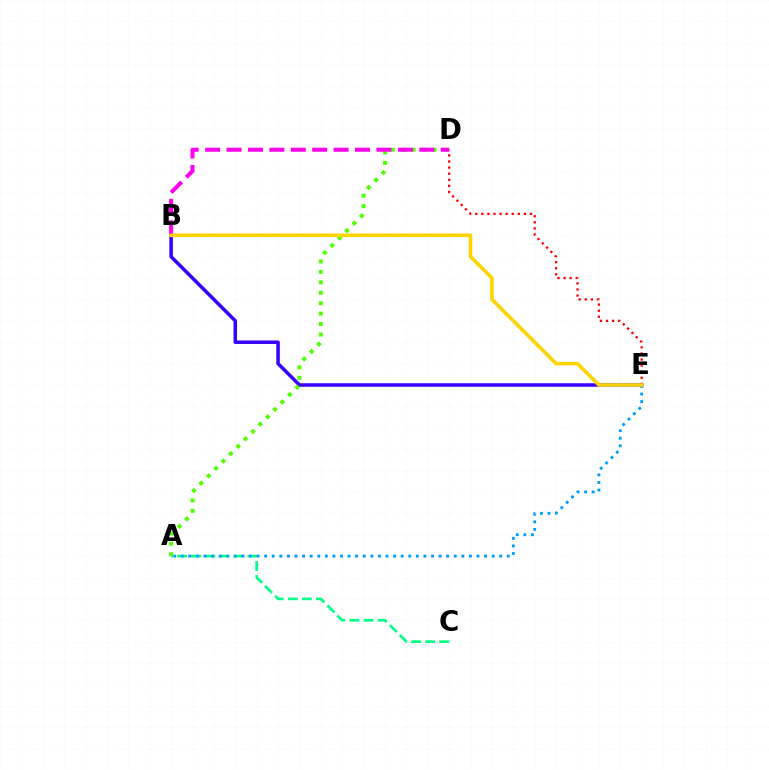{('D', 'E'): [{'color': '#ff0000', 'line_style': 'dotted', 'thickness': 1.65}], ('A', 'C'): [{'color': '#00ff86', 'line_style': 'dashed', 'thickness': 1.92}], ('B', 'E'): [{'color': '#3700ff', 'line_style': 'solid', 'thickness': 2.53}, {'color': '#ffd500', 'line_style': 'solid', 'thickness': 2.59}], ('A', 'D'): [{'color': '#4fff00', 'line_style': 'dotted', 'thickness': 2.83}], ('B', 'D'): [{'color': '#ff00ed', 'line_style': 'dashed', 'thickness': 2.91}], ('A', 'E'): [{'color': '#009eff', 'line_style': 'dotted', 'thickness': 2.06}]}